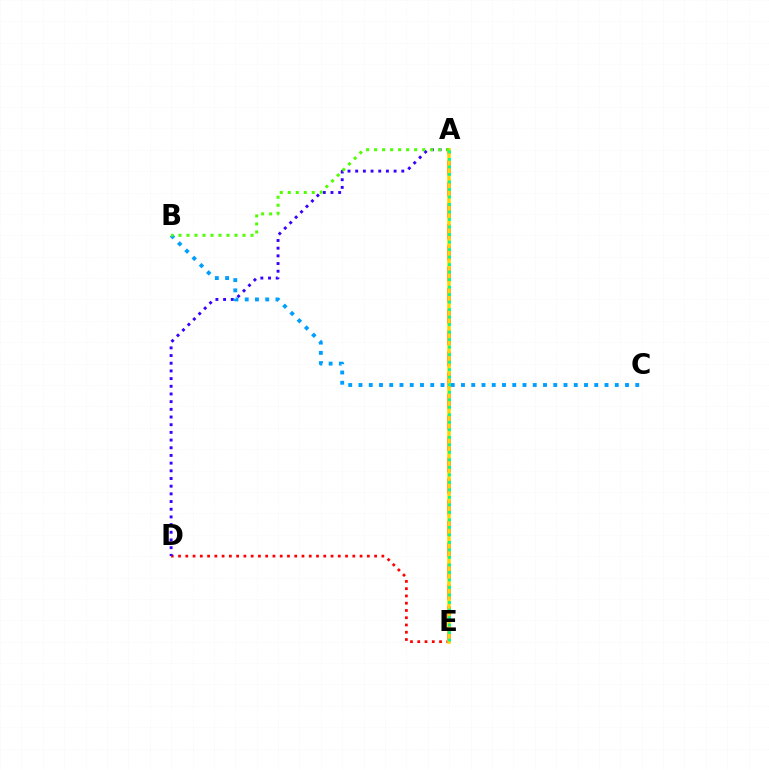{('D', 'E'): [{'color': '#ff0000', 'line_style': 'dotted', 'thickness': 1.97}], ('A', 'D'): [{'color': '#3700ff', 'line_style': 'dotted', 'thickness': 2.09}], ('A', 'E'): [{'color': '#ff00ed', 'line_style': 'dashed', 'thickness': 2.88}, {'color': '#ffd500', 'line_style': 'solid', 'thickness': 2.59}, {'color': '#00ff86', 'line_style': 'dotted', 'thickness': 2.04}], ('B', 'C'): [{'color': '#009eff', 'line_style': 'dotted', 'thickness': 2.79}], ('A', 'B'): [{'color': '#4fff00', 'line_style': 'dotted', 'thickness': 2.17}]}